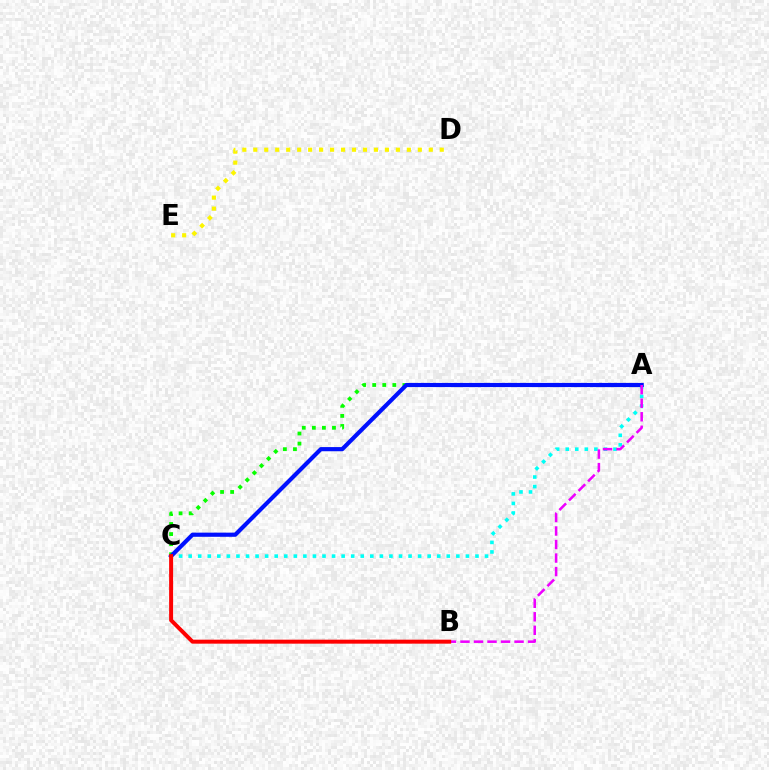{('A', 'C'): [{'color': '#08ff00', 'line_style': 'dotted', 'thickness': 2.74}, {'color': '#00fff6', 'line_style': 'dotted', 'thickness': 2.6}, {'color': '#0010ff', 'line_style': 'solid', 'thickness': 2.99}], ('D', 'E'): [{'color': '#fcf500', 'line_style': 'dotted', 'thickness': 2.98}], ('A', 'B'): [{'color': '#ee00ff', 'line_style': 'dashed', 'thickness': 1.84}], ('B', 'C'): [{'color': '#ff0000', 'line_style': 'solid', 'thickness': 2.86}]}